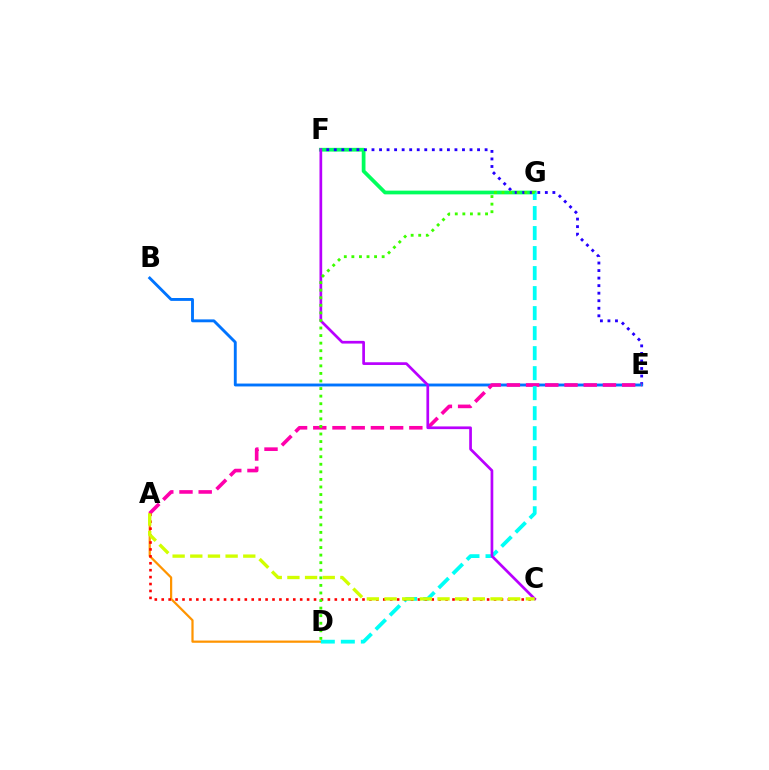{('F', 'G'): [{'color': '#00ff5c', 'line_style': 'solid', 'thickness': 2.69}], ('A', 'D'): [{'color': '#ff9400', 'line_style': 'solid', 'thickness': 1.61}], ('E', 'F'): [{'color': '#2500ff', 'line_style': 'dotted', 'thickness': 2.05}], ('B', 'E'): [{'color': '#0074ff', 'line_style': 'solid', 'thickness': 2.08}], ('A', 'E'): [{'color': '#ff00ac', 'line_style': 'dashed', 'thickness': 2.61}], ('D', 'G'): [{'color': '#00fff6', 'line_style': 'dashed', 'thickness': 2.72}, {'color': '#3dff00', 'line_style': 'dotted', 'thickness': 2.06}], ('C', 'F'): [{'color': '#b900ff', 'line_style': 'solid', 'thickness': 1.95}], ('A', 'C'): [{'color': '#ff0000', 'line_style': 'dotted', 'thickness': 1.88}, {'color': '#d1ff00', 'line_style': 'dashed', 'thickness': 2.4}]}